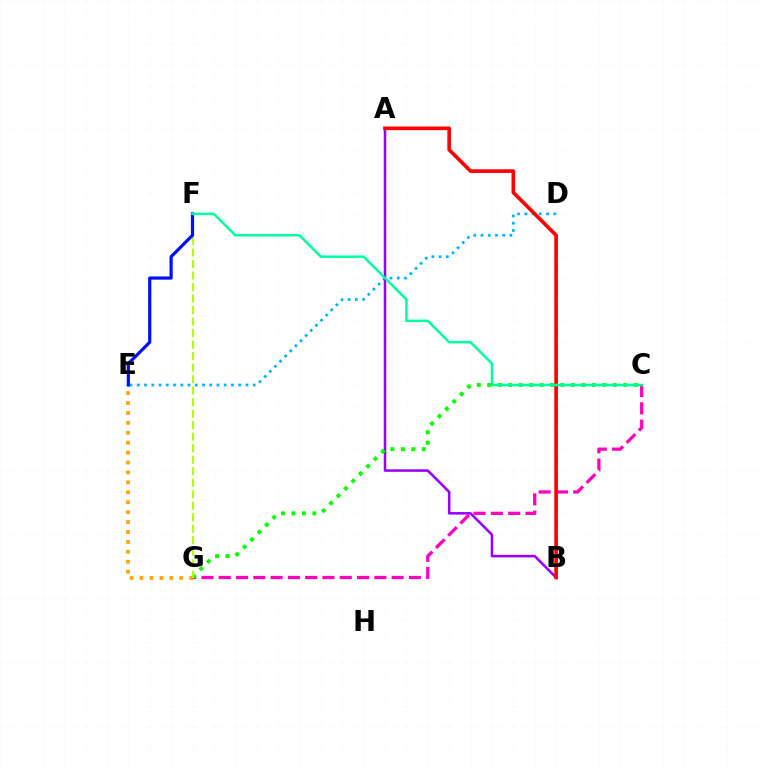{('E', 'G'): [{'color': '#ffa500', 'line_style': 'dotted', 'thickness': 2.7}], ('D', 'E'): [{'color': '#00b5ff', 'line_style': 'dotted', 'thickness': 1.97}], ('A', 'B'): [{'color': '#9b00ff', 'line_style': 'solid', 'thickness': 1.83}, {'color': '#ff0000', 'line_style': 'solid', 'thickness': 2.62}], ('C', 'G'): [{'color': '#ff00bd', 'line_style': 'dashed', 'thickness': 2.35}, {'color': '#08ff00', 'line_style': 'dotted', 'thickness': 2.84}], ('F', 'G'): [{'color': '#b3ff00', 'line_style': 'dashed', 'thickness': 1.56}], ('E', 'F'): [{'color': '#0010ff', 'line_style': 'solid', 'thickness': 2.3}], ('C', 'F'): [{'color': '#00ff9d', 'line_style': 'solid', 'thickness': 1.78}]}